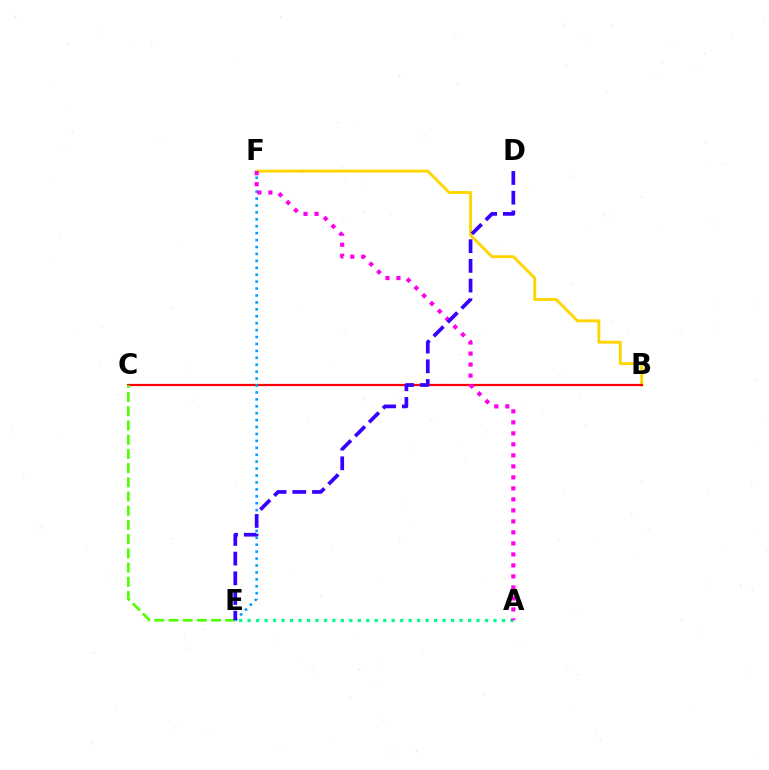{('B', 'F'): [{'color': '#ffd500', 'line_style': 'solid', 'thickness': 2.08}], ('A', 'E'): [{'color': '#00ff86', 'line_style': 'dotted', 'thickness': 2.3}], ('B', 'C'): [{'color': '#ff0000', 'line_style': 'solid', 'thickness': 1.6}], ('E', 'F'): [{'color': '#009eff', 'line_style': 'dotted', 'thickness': 1.88}], ('C', 'E'): [{'color': '#4fff00', 'line_style': 'dashed', 'thickness': 1.93}], ('A', 'F'): [{'color': '#ff00ed', 'line_style': 'dotted', 'thickness': 2.99}], ('D', 'E'): [{'color': '#3700ff', 'line_style': 'dashed', 'thickness': 2.67}]}